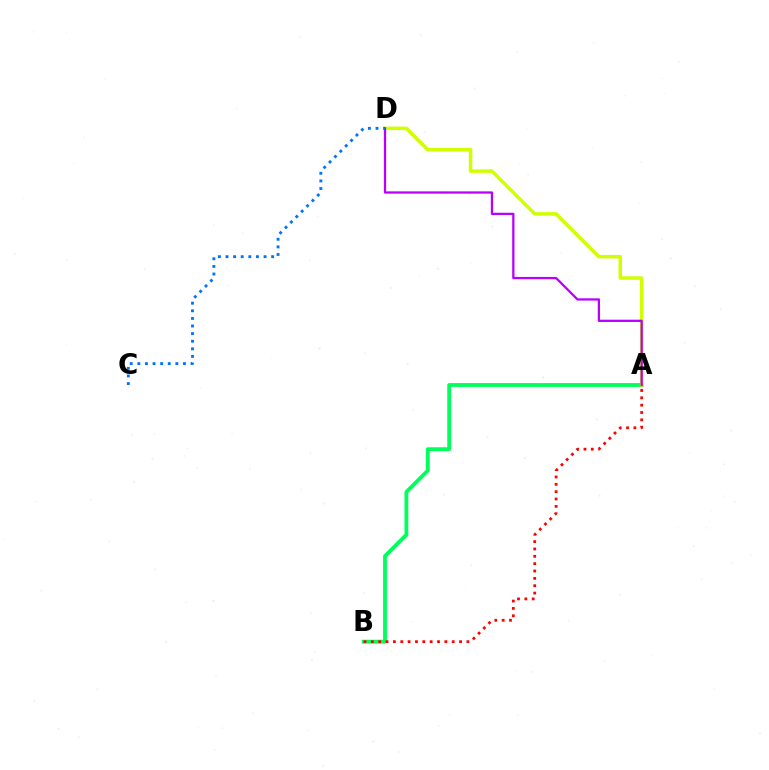{('A', 'B'): [{'color': '#00ff5c', 'line_style': 'solid', 'thickness': 2.76}, {'color': '#ff0000', 'line_style': 'dotted', 'thickness': 2.0}], ('A', 'D'): [{'color': '#d1ff00', 'line_style': 'solid', 'thickness': 2.53}, {'color': '#b900ff', 'line_style': 'solid', 'thickness': 1.63}], ('C', 'D'): [{'color': '#0074ff', 'line_style': 'dotted', 'thickness': 2.07}]}